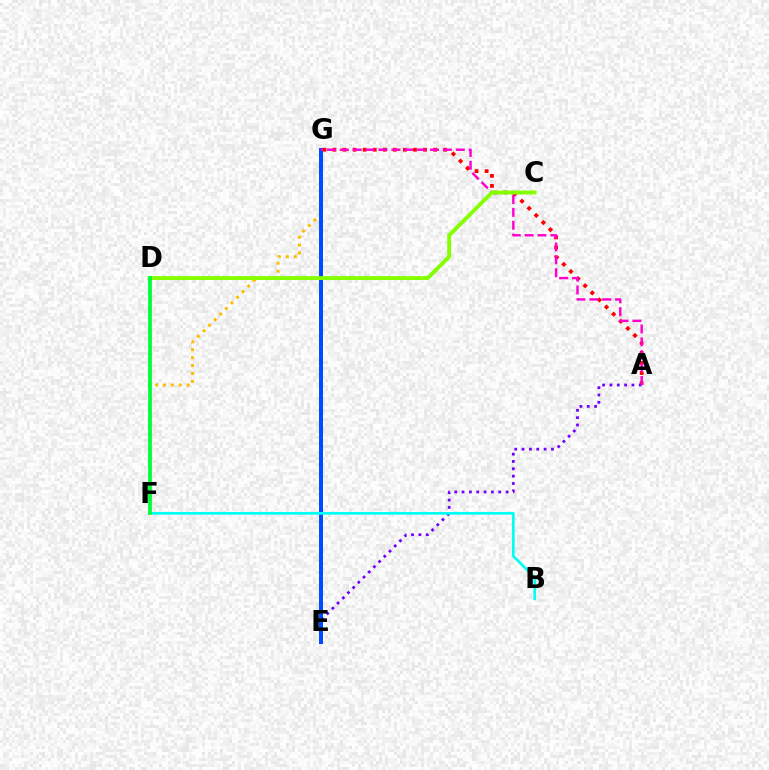{('F', 'G'): [{'color': '#ffbd00', 'line_style': 'dotted', 'thickness': 2.15}], ('A', 'G'): [{'color': '#ff0000', 'line_style': 'dotted', 'thickness': 2.73}, {'color': '#ff00cf', 'line_style': 'dashed', 'thickness': 1.75}], ('A', 'E'): [{'color': '#7200ff', 'line_style': 'dotted', 'thickness': 1.99}], ('E', 'G'): [{'color': '#004bff', 'line_style': 'solid', 'thickness': 2.87}], ('B', 'F'): [{'color': '#00fff6', 'line_style': 'solid', 'thickness': 1.95}], ('C', 'D'): [{'color': '#84ff00', 'line_style': 'solid', 'thickness': 2.8}], ('D', 'F'): [{'color': '#00ff39', 'line_style': 'solid', 'thickness': 2.72}]}